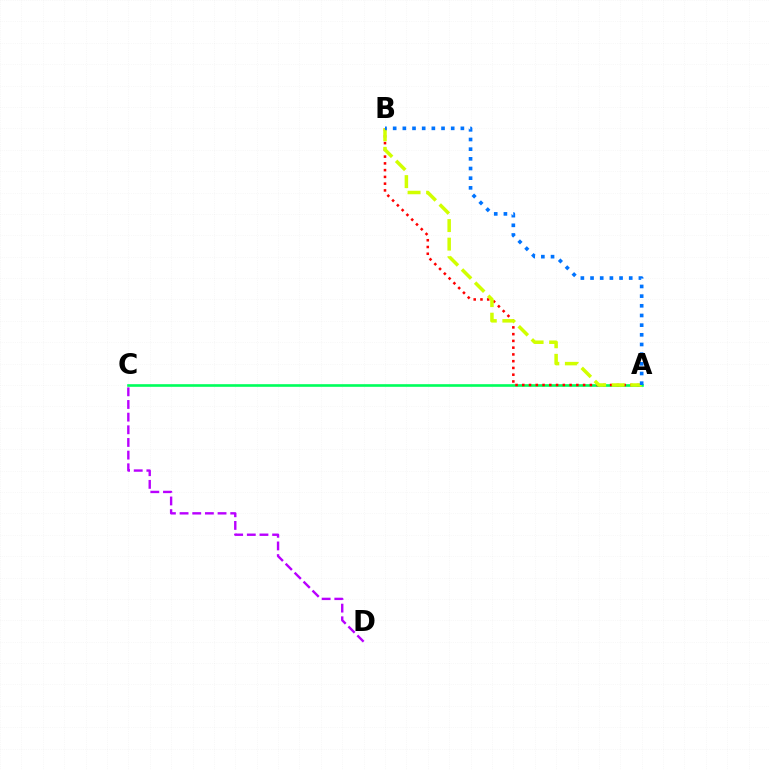{('C', 'D'): [{'color': '#b900ff', 'line_style': 'dashed', 'thickness': 1.72}], ('A', 'C'): [{'color': '#00ff5c', 'line_style': 'solid', 'thickness': 1.9}], ('A', 'B'): [{'color': '#ff0000', 'line_style': 'dotted', 'thickness': 1.84}, {'color': '#d1ff00', 'line_style': 'dashed', 'thickness': 2.52}, {'color': '#0074ff', 'line_style': 'dotted', 'thickness': 2.63}]}